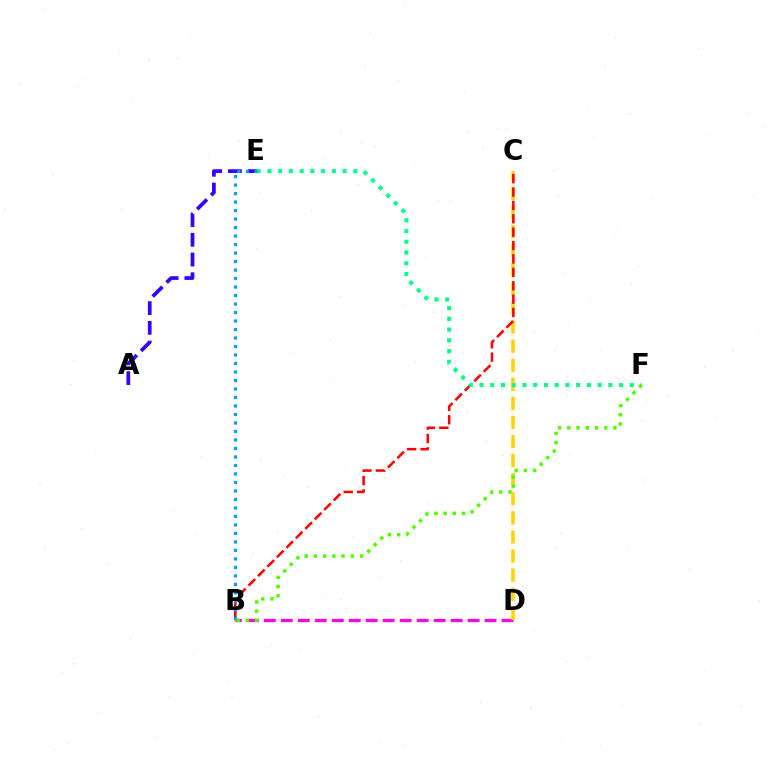{('B', 'D'): [{'color': '#ff00ed', 'line_style': 'dashed', 'thickness': 2.31}], ('C', 'D'): [{'color': '#ffd500', 'line_style': 'dashed', 'thickness': 2.59}], ('A', 'E'): [{'color': '#3700ff', 'line_style': 'dashed', 'thickness': 2.68}], ('B', 'C'): [{'color': '#ff0000', 'line_style': 'dashed', 'thickness': 1.82}], ('E', 'F'): [{'color': '#00ff86', 'line_style': 'dotted', 'thickness': 2.92}], ('B', 'E'): [{'color': '#009eff', 'line_style': 'dotted', 'thickness': 2.31}], ('B', 'F'): [{'color': '#4fff00', 'line_style': 'dotted', 'thickness': 2.5}]}